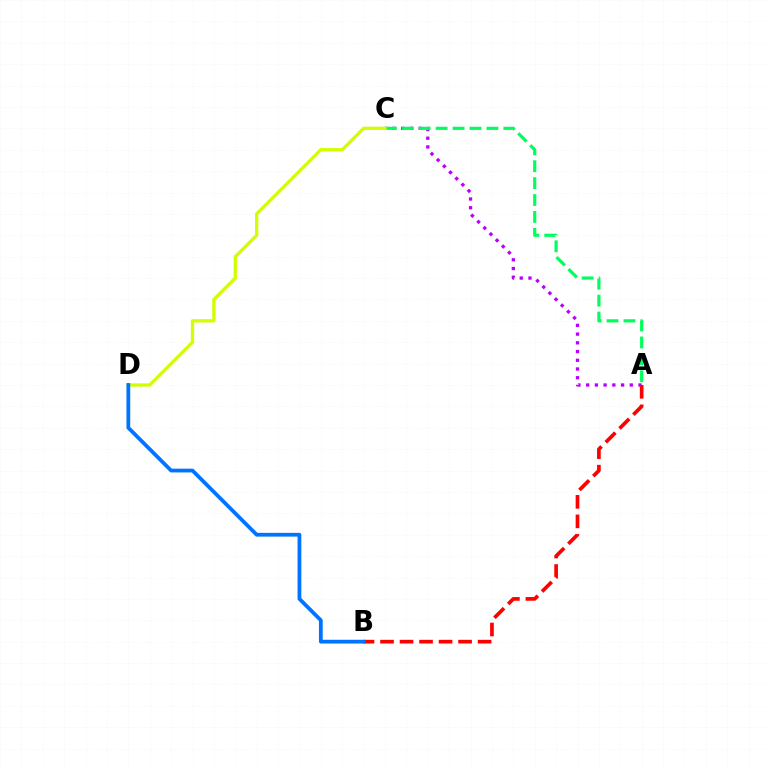{('A', 'C'): [{'color': '#b900ff', 'line_style': 'dotted', 'thickness': 2.37}, {'color': '#00ff5c', 'line_style': 'dashed', 'thickness': 2.3}], ('C', 'D'): [{'color': '#d1ff00', 'line_style': 'solid', 'thickness': 2.38}], ('A', 'B'): [{'color': '#ff0000', 'line_style': 'dashed', 'thickness': 2.65}], ('B', 'D'): [{'color': '#0074ff', 'line_style': 'solid', 'thickness': 2.71}]}